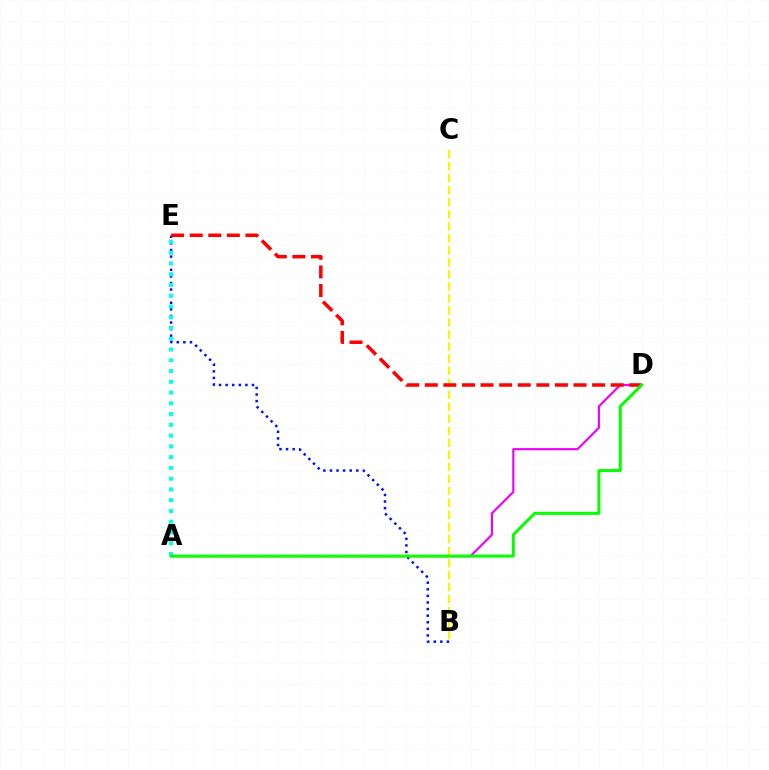{('A', 'D'): [{'color': '#ee00ff', 'line_style': 'solid', 'thickness': 1.56}, {'color': '#08ff00', 'line_style': 'solid', 'thickness': 2.17}], ('B', 'E'): [{'color': '#0010ff', 'line_style': 'dotted', 'thickness': 1.79}], ('B', 'C'): [{'color': '#fcf500', 'line_style': 'dashed', 'thickness': 1.63}], ('D', 'E'): [{'color': '#ff0000', 'line_style': 'dashed', 'thickness': 2.53}], ('A', 'E'): [{'color': '#00fff6', 'line_style': 'dotted', 'thickness': 2.92}]}